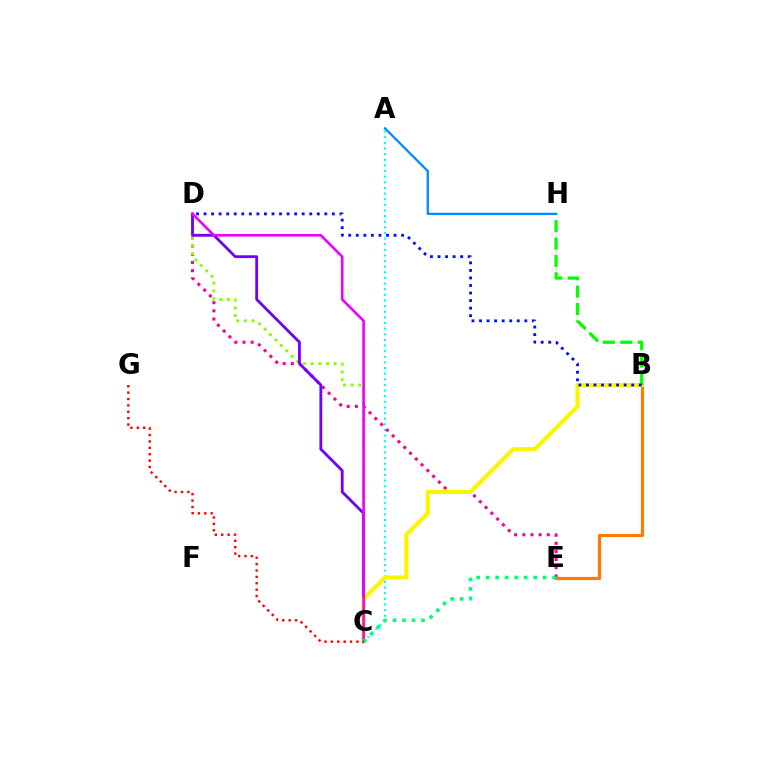{('A', 'C'): [{'color': '#00fff6', 'line_style': 'dotted', 'thickness': 1.53}], ('D', 'E'): [{'color': '#ff0094', 'line_style': 'dotted', 'thickness': 2.22}], ('C', 'D'): [{'color': '#84ff00', 'line_style': 'dotted', 'thickness': 2.09}, {'color': '#7200ff', 'line_style': 'solid', 'thickness': 2.03}, {'color': '#ee00ff', 'line_style': 'solid', 'thickness': 1.88}], ('B', 'E'): [{'color': '#ff7c00', 'line_style': 'solid', 'thickness': 2.26}], ('B', 'C'): [{'color': '#fcf500', 'line_style': 'solid', 'thickness': 2.99}], ('B', 'H'): [{'color': '#08ff00', 'line_style': 'dashed', 'thickness': 2.36}], ('C', 'E'): [{'color': '#00ff74', 'line_style': 'dotted', 'thickness': 2.58}], ('C', 'G'): [{'color': '#ff0000', 'line_style': 'dotted', 'thickness': 1.73}], ('A', 'H'): [{'color': '#008cff', 'line_style': 'solid', 'thickness': 1.65}], ('B', 'D'): [{'color': '#0010ff', 'line_style': 'dotted', 'thickness': 2.05}]}